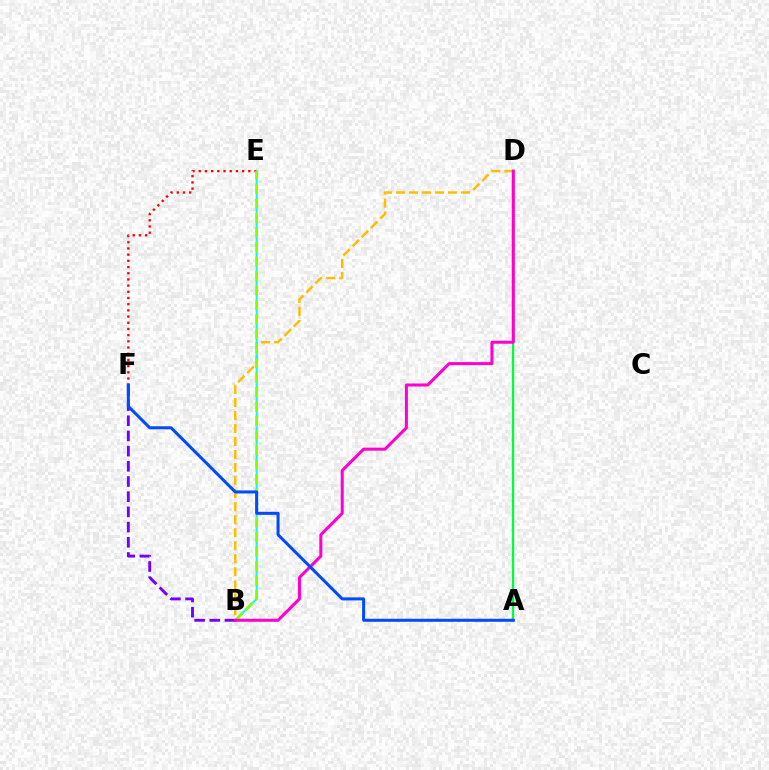{('B', 'D'): [{'color': '#ffbd00', 'line_style': 'dashed', 'thickness': 1.77}, {'color': '#ff00cf', 'line_style': 'solid', 'thickness': 2.18}], ('E', 'F'): [{'color': '#ff0000', 'line_style': 'dotted', 'thickness': 1.68}], ('B', 'E'): [{'color': '#00fff6', 'line_style': 'solid', 'thickness': 1.5}, {'color': '#84ff00', 'line_style': 'dashed', 'thickness': 1.97}], ('B', 'F'): [{'color': '#7200ff', 'line_style': 'dashed', 'thickness': 2.06}], ('A', 'D'): [{'color': '#00ff39', 'line_style': 'solid', 'thickness': 1.66}], ('A', 'F'): [{'color': '#004bff', 'line_style': 'solid', 'thickness': 2.18}]}